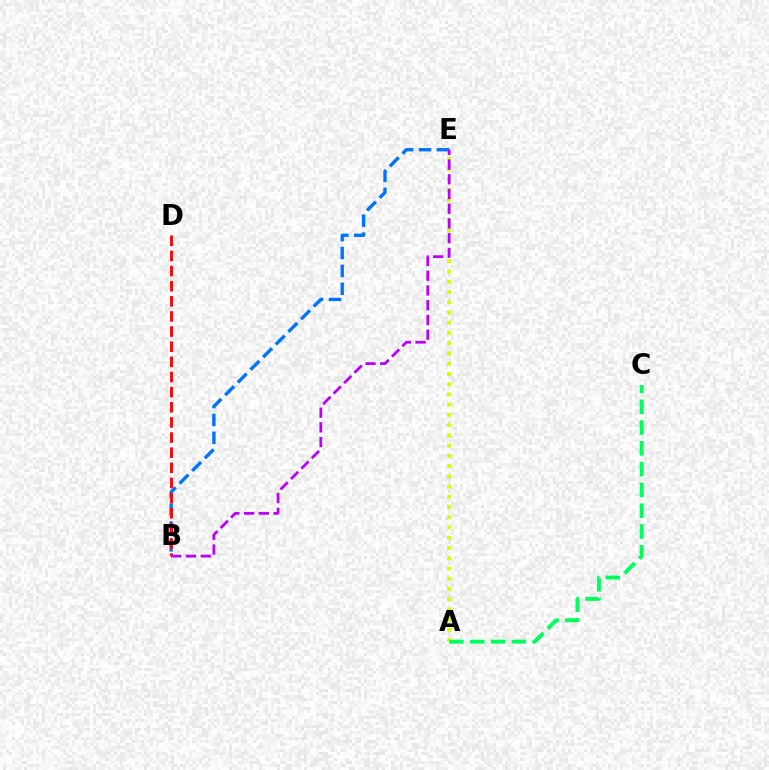{('B', 'E'): [{'color': '#0074ff', 'line_style': 'dashed', 'thickness': 2.43}, {'color': '#b900ff', 'line_style': 'dashed', 'thickness': 2.0}], ('B', 'D'): [{'color': '#ff0000', 'line_style': 'dashed', 'thickness': 2.06}], ('A', 'E'): [{'color': '#d1ff00', 'line_style': 'dotted', 'thickness': 2.78}], ('A', 'C'): [{'color': '#00ff5c', 'line_style': 'dashed', 'thickness': 2.83}]}